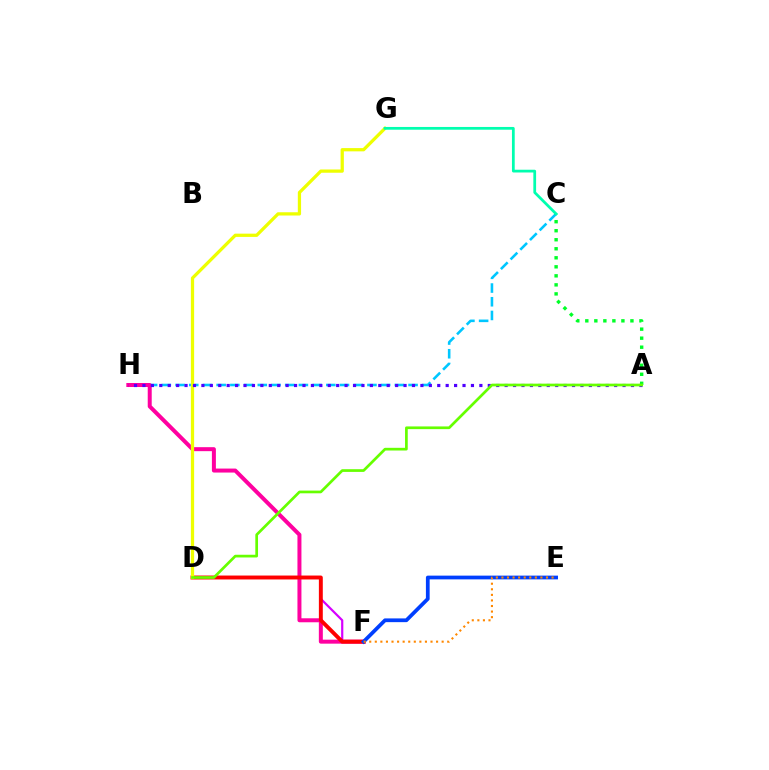{('C', 'H'): [{'color': '#00c7ff', 'line_style': 'dashed', 'thickness': 1.86}], ('F', 'H'): [{'color': '#ff00a0', 'line_style': 'solid', 'thickness': 2.87}], ('D', 'F'): [{'color': '#d600ff', 'line_style': 'solid', 'thickness': 1.58}, {'color': '#ff0000', 'line_style': 'solid', 'thickness': 2.82}], ('D', 'G'): [{'color': '#eeff00', 'line_style': 'solid', 'thickness': 2.35}], ('A', 'H'): [{'color': '#4f00ff', 'line_style': 'dotted', 'thickness': 2.29}], ('A', 'C'): [{'color': '#00ff27', 'line_style': 'dotted', 'thickness': 2.45}], ('A', 'D'): [{'color': '#66ff00', 'line_style': 'solid', 'thickness': 1.95}], ('E', 'F'): [{'color': '#003fff', 'line_style': 'solid', 'thickness': 2.7}, {'color': '#ff8800', 'line_style': 'dotted', 'thickness': 1.51}], ('C', 'G'): [{'color': '#00ffaf', 'line_style': 'solid', 'thickness': 1.98}]}